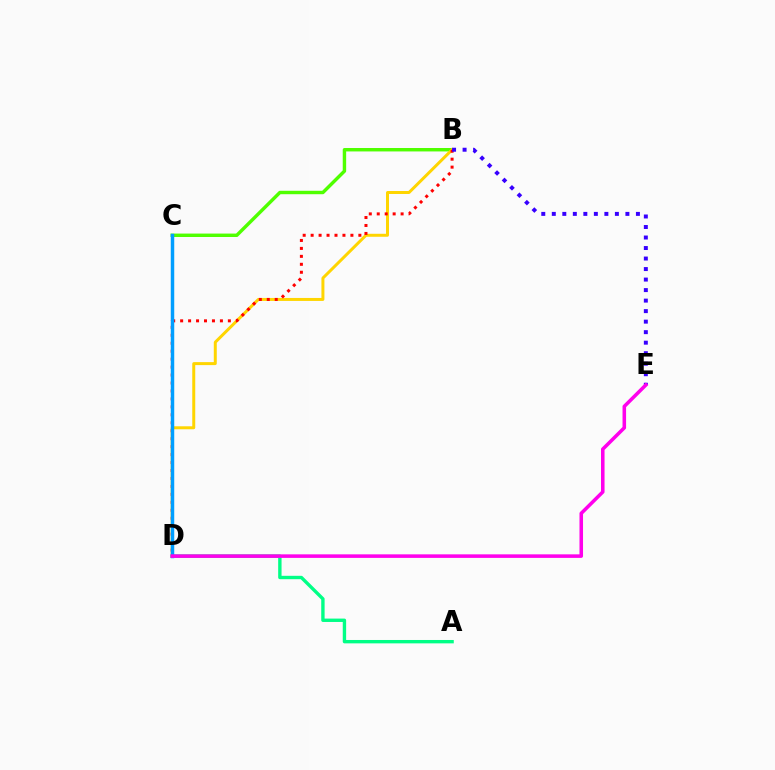{('A', 'D'): [{'color': '#00ff86', 'line_style': 'solid', 'thickness': 2.43}], ('B', 'C'): [{'color': '#4fff00', 'line_style': 'solid', 'thickness': 2.46}], ('B', 'D'): [{'color': '#ffd500', 'line_style': 'solid', 'thickness': 2.15}, {'color': '#ff0000', 'line_style': 'dotted', 'thickness': 2.16}], ('B', 'E'): [{'color': '#3700ff', 'line_style': 'dotted', 'thickness': 2.86}], ('C', 'D'): [{'color': '#009eff', 'line_style': 'solid', 'thickness': 2.5}], ('D', 'E'): [{'color': '#ff00ed', 'line_style': 'solid', 'thickness': 2.56}]}